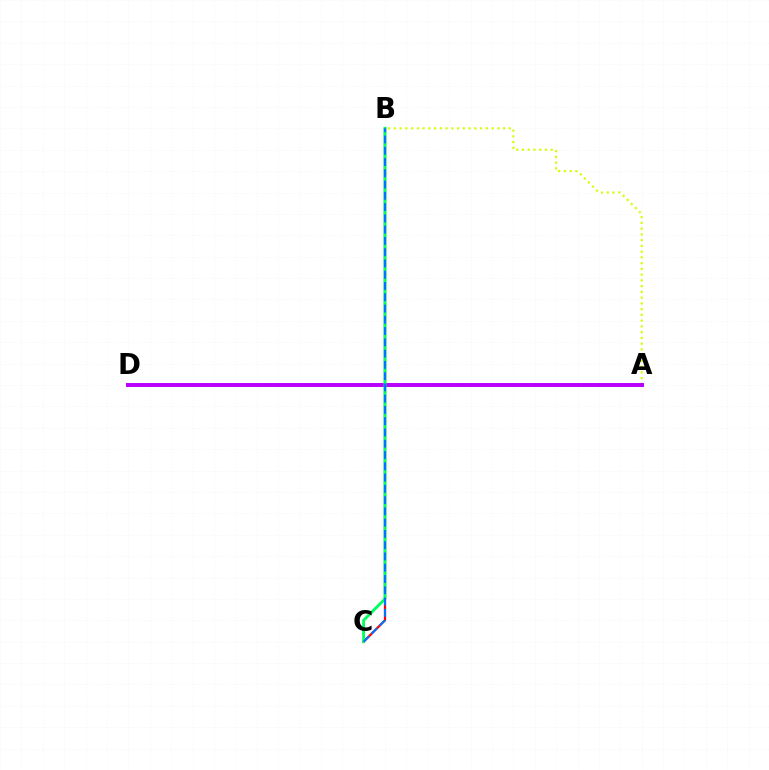{('B', 'C'): [{'color': '#ff0000', 'line_style': 'solid', 'thickness': 1.6}, {'color': '#00ff5c', 'line_style': 'solid', 'thickness': 2.07}, {'color': '#0074ff', 'line_style': 'dashed', 'thickness': 1.53}], ('A', 'B'): [{'color': '#d1ff00', 'line_style': 'dotted', 'thickness': 1.56}], ('A', 'D'): [{'color': '#b900ff', 'line_style': 'solid', 'thickness': 2.85}]}